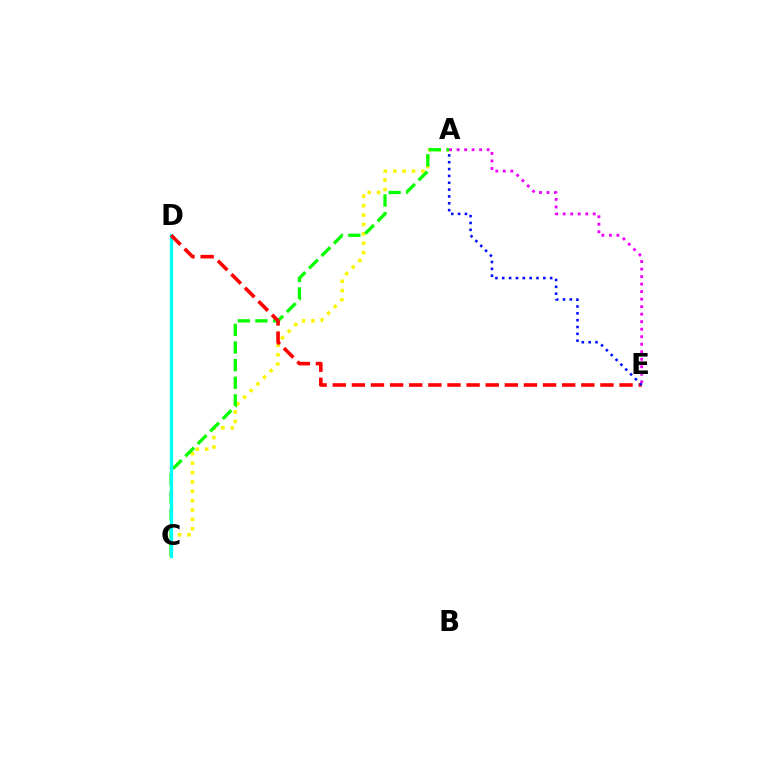{('A', 'C'): [{'color': '#fcf500', 'line_style': 'dotted', 'thickness': 2.55}, {'color': '#08ff00', 'line_style': 'dashed', 'thickness': 2.39}], ('C', 'D'): [{'color': '#00fff6', 'line_style': 'solid', 'thickness': 2.34}], ('D', 'E'): [{'color': '#ff0000', 'line_style': 'dashed', 'thickness': 2.6}], ('A', 'E'): [{'color': '#0010ff', 'line_style': 'dotted', 'thickness': 1.86}, {'color': '#ee00ff', 'line_style': 'dotted', 'thickness': 2.04}]}